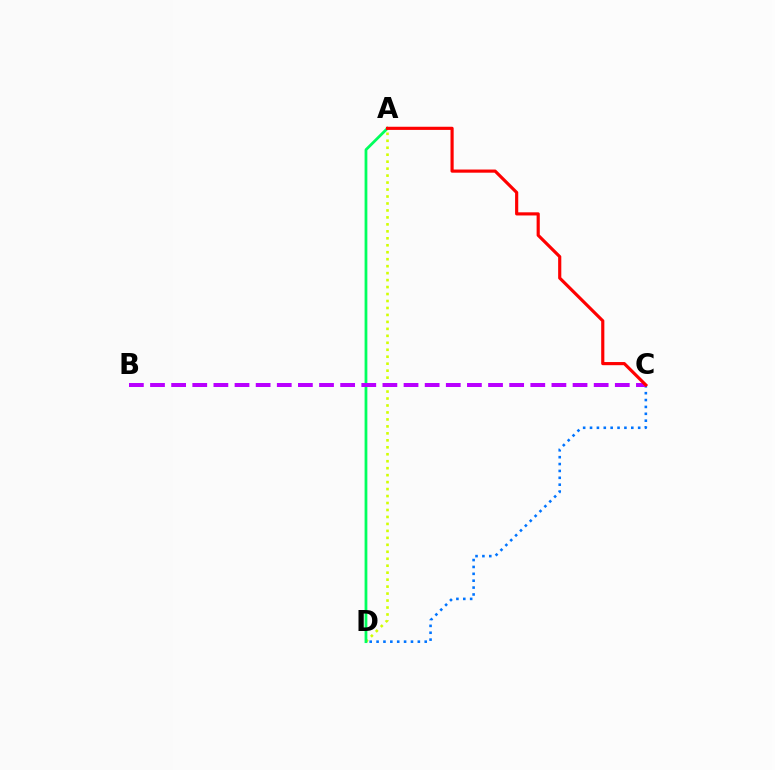{('C', 'D'): [{'color': '#0074ff', 'line_style': 'dotted', 'thickness': 1.87}], ('A', 'D'): [{'color': '#d1ff00', 'line_style': 'dotted', 'thickness': 1.89}, {'color': '#00ff5c', 'line_style': 'solid', 'thickness': 1.99}], ('B', 'C'): [{'color': '#b900ff', 'line_style': 'dashed', 'thickness': 2.87}], ('A', 'C'): [{'color': '#ff0000', 'line_style': 'solid', 'thickness': 2.27}]}